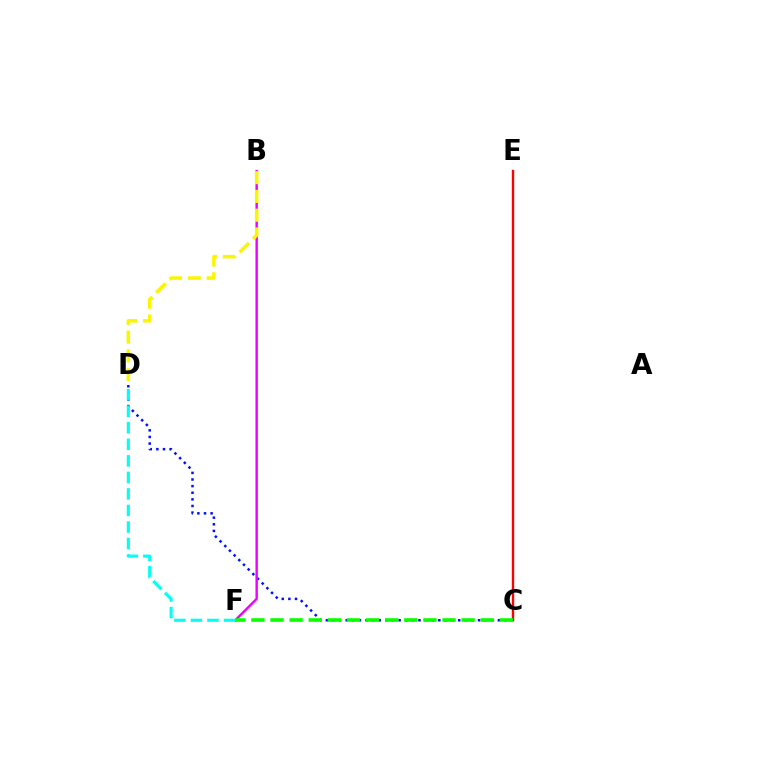{('C', 'D'): [{'color': '#0010ff', 'line_style': 'dotted', 'thickness': 1.8}], ('B', 'F'): [{'color': '#ee00ff', 'line_style': 'solid', 'thickness': 1.75}], ('B', 'D'): [{'color': '#fcf500', 'line_style': 'dashed', 'thickness': 2.55}], ('C', 'E'): [{'color': '#ff0000', 'line_style': 'solid', 'thickness': 1.72}], ('C', 'F'): [{'color': '#08ff00', 'line_style': 'dashed', 'thickness': 2.6}], ('D', 'F'): [{'color': '#00fff6', 'line_style': 'dashed', 'thickness': 2.25}]}